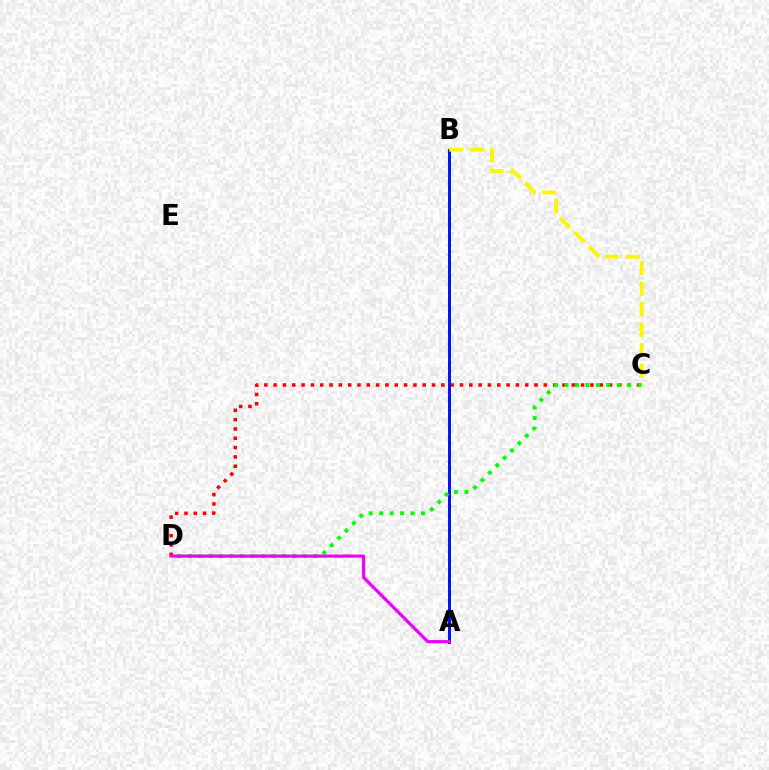{('A', 'B'): [{'color': '#00fff6', 'line_style': 'dotted', 'thickness': 1.8}, {'color': '#0010ff', 'line_style': 'solid', 'thickness': 2.11}], ('C', 'D'): [{'color': '#ff0000', 'line_style': 'dotted', 'thickness': 2.53}, {'color': '#08ff00', 'line_style': 'dotted', 'thickness': 2.84}], ('B', 'C'): [{'color': '#fcf500', 'line_style': 'dashed', 'thickness': 2.78}], ('A', 'D'): [{'color': '#ee00ff', 'line_style': 'solid', 'thickness': 2.28}]}